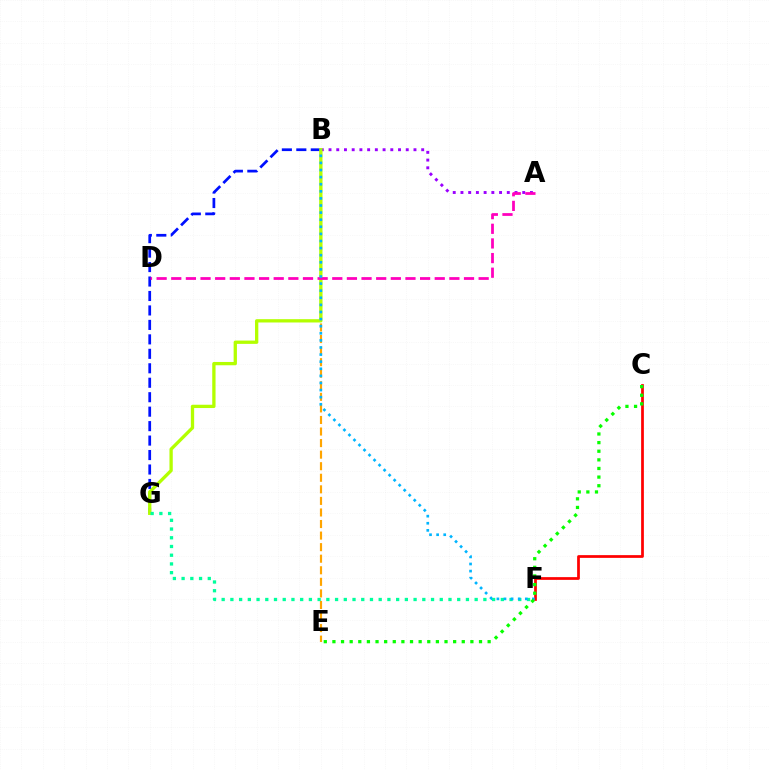{('B', 'E'): [{'color': '#ffa500', 'line_style': 'dashed', 'thickness': 1.57}], ('B', 'G'): [{'color': '#0010ff', 'line_style': 'dashed', 'thickness': 1.96}, {'color': '#b3ff00', 'line_style': 'solid', 'thickness': 2.38}], ('A', 'B'): [{'color': '#9b00ff', 'line_style': 'dotted', 'thickness': 2.1}], ('A', 'D'): [{'color': '#ff00bd', 'line_style': 'dashed', 'thickness': 1.99}], ('F', 'G'): [{'color': '#00ff9d', 'line_style': 'dotted', 'thickness': 2.37}], ('C', 'F'): [{'color': '#ff0000', 'line_style': 'solid', 'thickness': 1.97}], ('B', 'F'): [{'color': '#00b5ff', 'line_style': 'dotted', 'thickness': 1.93}], ('C', 'E'): [{'color': '#08ff00', 'line_style': 'dotted', 'thickness': 2.34}]}